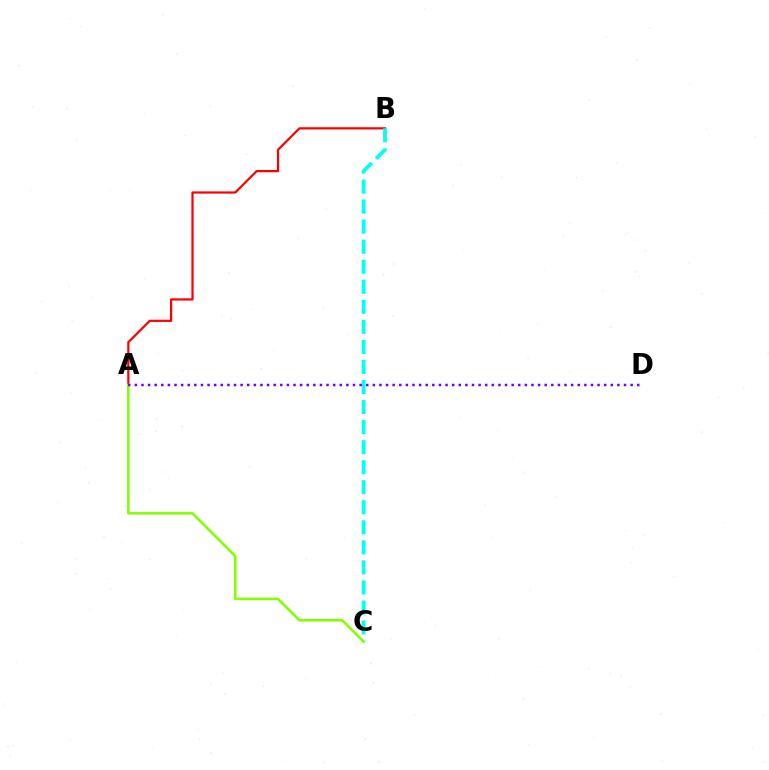{('A', 'B'): [{'color': '#ff0000', 'line_style': 'solid', 'thickness': 1.6}], ('B', 'C'): [{'color': '#00fff6', 'line_style': 'dashed', 'thickness': 2.72}], ('A', 'C'): [{'color': '#84ff00', 'line_style': 'solid', 'thickness': 1.84}], ('A', 'D'): [{'color': '#7200ff', 'line_style': 'dotted', 'thickness': 1.8}]}